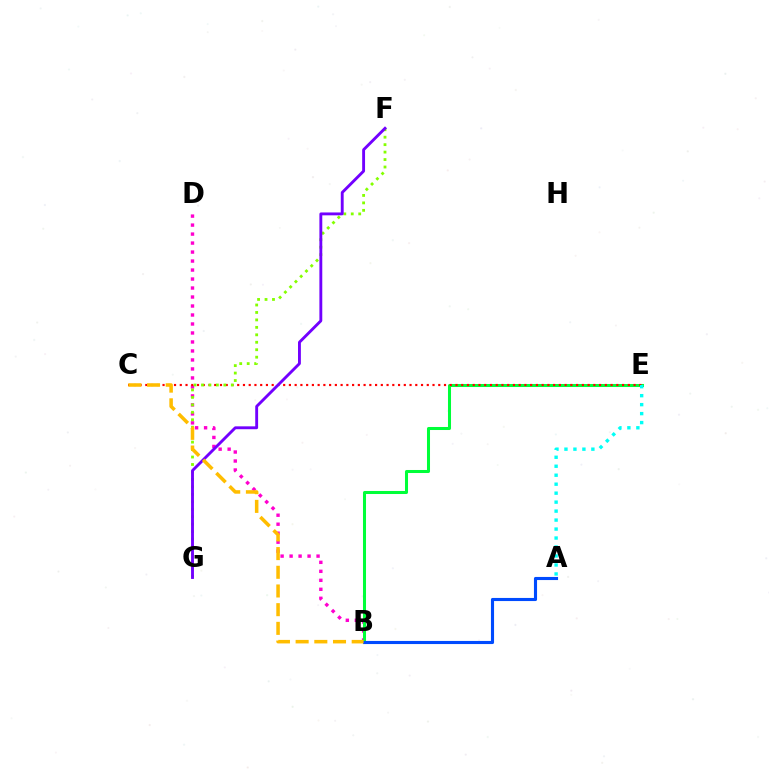{('B', 'D'): [{'color': '#ff00cf', 'line_style': 'dotted', 'thickness': 2.44}], ('B', 'E'): [{'color': '#00ff39', 'line_style': 'solid', 'thickness': 2.18}], ('C', 'E'): [{'color': '#ff0000', 'line_style': 'dotted', 'thickness': 1.56}], ('A', 'B'): [{'color': '#004bff', 'line_style': 'solid', 'thickness': 2.24}], ('A', 'E'): [{'color': '#00fff6', 'line_style': 'dotted', 'thickness': 2.44}], ('F', 'G'): [{'color': '#84ff00', 'line_style': 'dotted', 'thickness': 2.03}, {'color': '#7200ff', 'line_style': 'solid', 'thickness': 2.07}], ('B', 'C'): [{'color': '#ffbd00', 'line_style': 'dashed', 'thickness': 2.54}]}